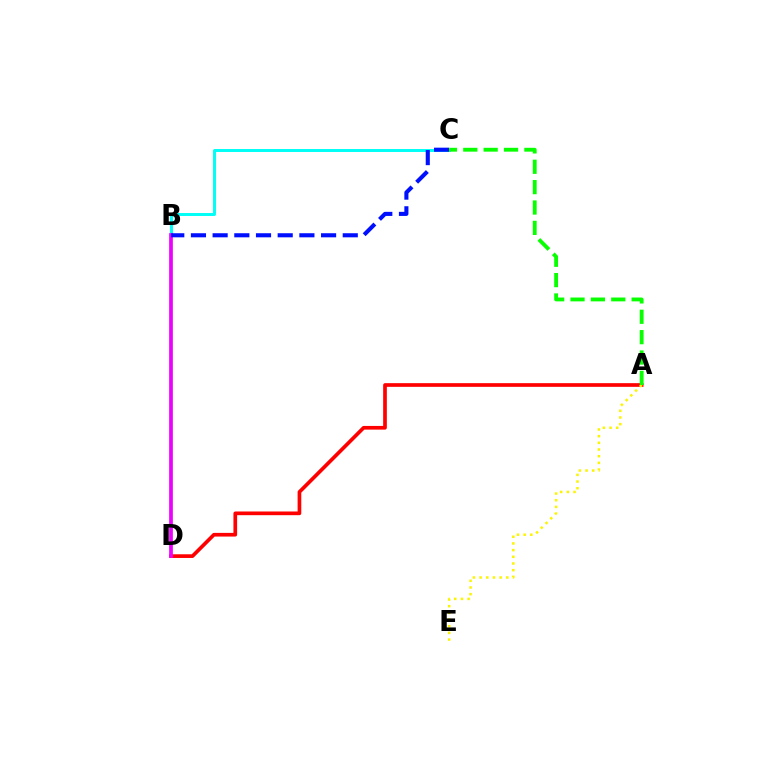{('A', 'D'): [{'color': '#ff0000', 'line_style': 'solid', 'thickness': 2.65}], ('B', 'C'): [{'color': '#00fff6', 'line_style': 'solid', 'thickness': 2.13}, {'color': '#0010ff', 'line_style': 'dashed', 'thickness': 2.95}], ('A', 'E'): [{'color': '#fcf500', 'line_style': 'dotted', 'thickness': 1.81}], ('B', 'D'): [{'color': '#ee00ff', 'line_style': 'solid', 'thickness': 2.67}], ('A', 'C'): [{'color': '#08ff00', 'line_style': 'dashed', 'thickness': 2.77}]}